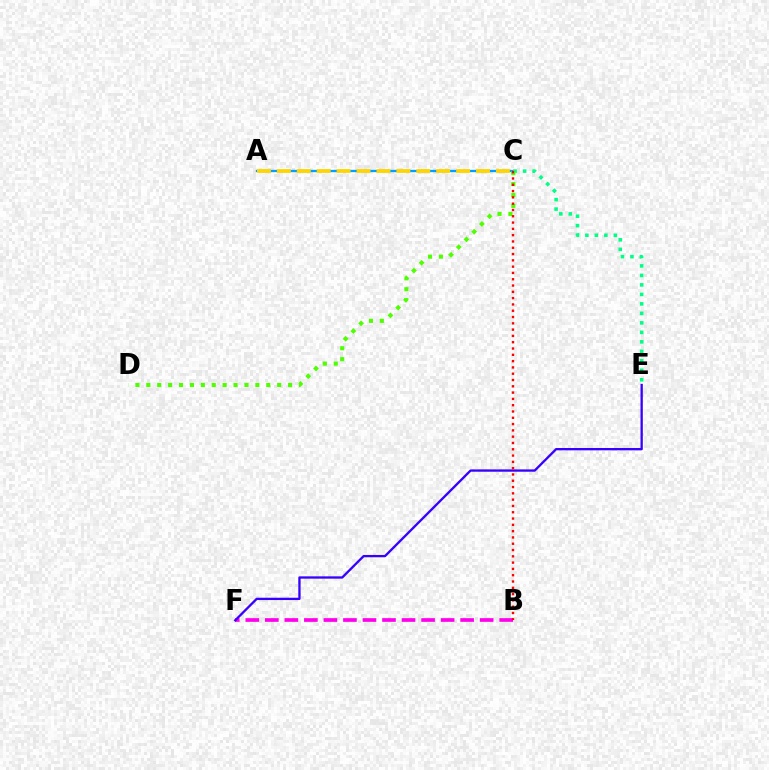{('A', 'C'): [{'color': '#009eff', 'line_style': 'solid', 'thickness': 1.66}, {'color': '#ffd500', 'line_style': 'dashed', 'thickness': 2.71}], ('B', 'F'): [{'color': '#ff00ed', 'line_style': 'dashed', 'thickness': 2.65}], ('C', 'E'): [{'color': '#00ff86', 'line_style': 'dotted', 'thickness': 2.58}], ('C', 'D'): [{'color': '#4fff00', 'line_style': 'dotted', 'thickness': 2.96}], ('E', 'F'): [{'color': '#3700ff', 'line_style': 'solid', 'thickness': 1.66}], ('B', 'C'): [{'color': '#ff0000', 'line_style': 'dotted', 'thickness': 1.71}]}